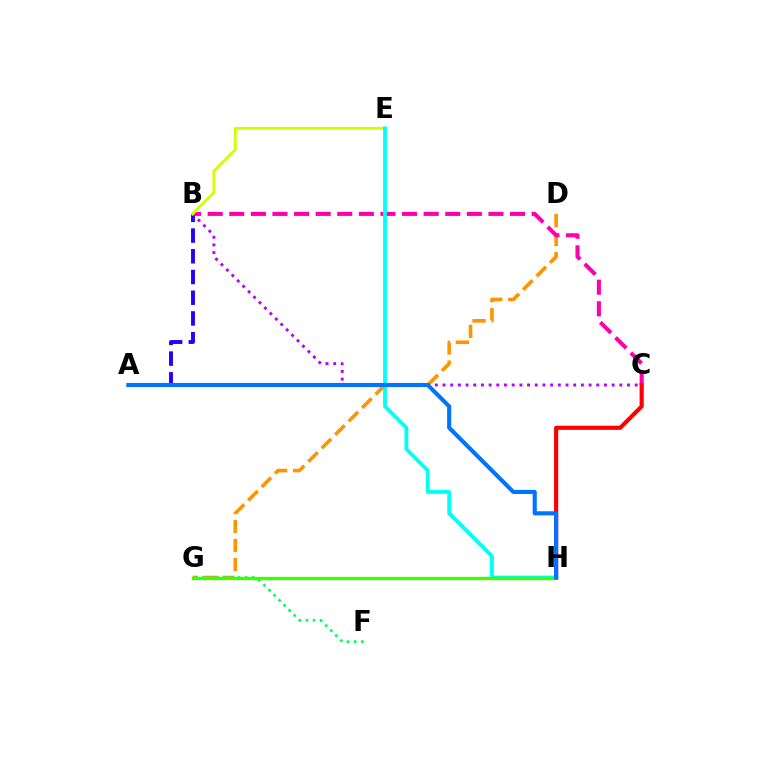{('D', 'G'): [{'color': '#ff9400', 'line_style': 'dashed', 'thickness': 2.59}], ('B', 'C'): [{'color': '#b900ff', 'line_style': 'dotted', 'thickness': 2.09}, {'color': '#ff00ac', 'line_style': 'dashed', 'thickness': 2.93}], ('A', 'B'): [{'color': '#2500ff', 'line_style': 'dashed', 'thickness': 2.81}], ('F', 'G'): [{'color': '#00ff5c', 'line_style': 'dotted', 'thickness': 1.94}], ('C', 'H'): [{'color': '#ff0000', 'line_style': 'solid', 'thickness': 2.99}], ('B', 'E'): [{'color': '#d1ff00', 'line_style': 'solid', 'thickness': 2.05}], ('E', 'H'): [{'color': '#00fff6', 'line_style': 'solid', 'thickness': 2.74}], ('G', 'H'): [{'color': '#3dff00', 'line_style': 'solid', 'thickness': 2.38}], ('A', 'H'): [{'color': '#0074ff', 'line_style': 'solid', 'thickness': 2.96}]}